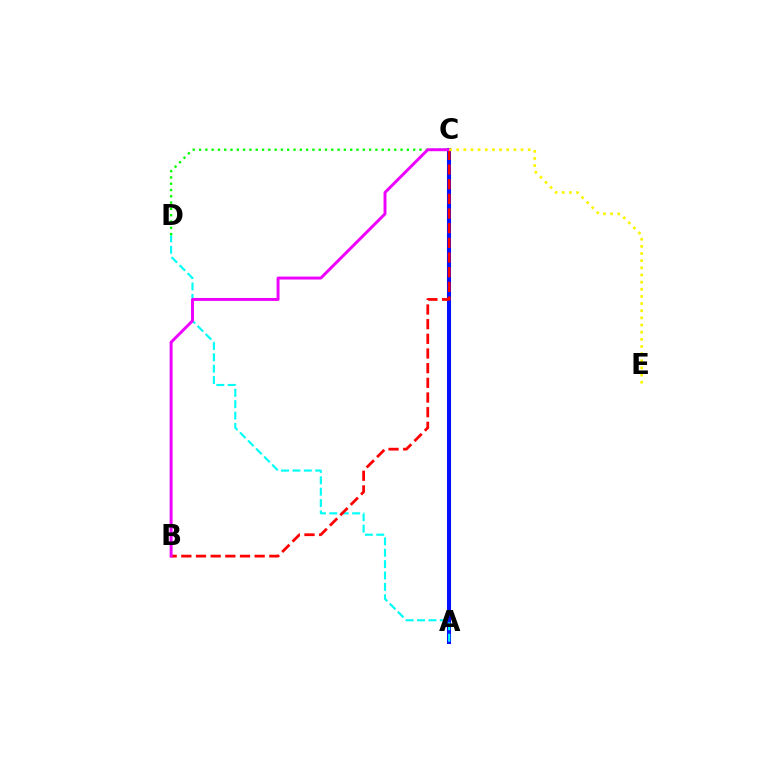{('A', 'C'): [{'color': '#0010ff', 'line_style': 'solid', 'thickness': 2.91}], ('A', 'D'): [{'color': '#00fff6', 'line_style': 'dashed', 'thickness': 1.55}], ('C', 'D'): [{'color': '#08ff00', 'line_style': 'dotted', 'thickness': 1.71}], ('B', 'C'): [{'color': '#ff0000', 'line_style': 'dashed', 'thickness': 1.99}, {'color': '#ee00ff', 'line_style': 'solid', 'thickness': 2.12}], ('C', 'E'): [{'color': '#fcf500', 'line_style': 'dotted', 'thickness': 1.94}]}